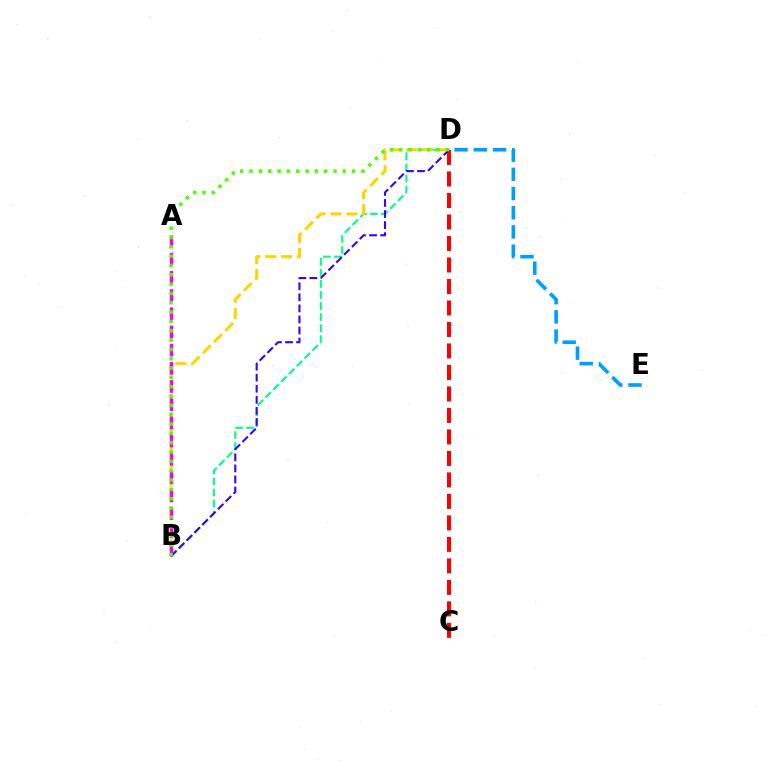{('C', 'D'): [{'color': '#ff0000', 'line_style': 'dashed', 'thickness': 2.92}], ('B', 'D'): [{'color': '#00ff86', 'line_style': 'dashed', 'thickness': 1.5}, {'color': '#ffd500', 'line_style': 'dashed', 'thickness': 2.16}, {'color': '#3700ff', 'line_style': 'dashed', 'thickness': 1.5}, {'color': '#4fff00', 'line_style': 'dotted', 'thickness': 2.53}], ('A', 'B'): [{'color': '#ff00ed', 'line_style': 'dashed', 'thickness': 2.47}], ('D', 'E'): [{'color': '#009eff', 'line_style': 'dashed', 'thickness': 2.61}]}